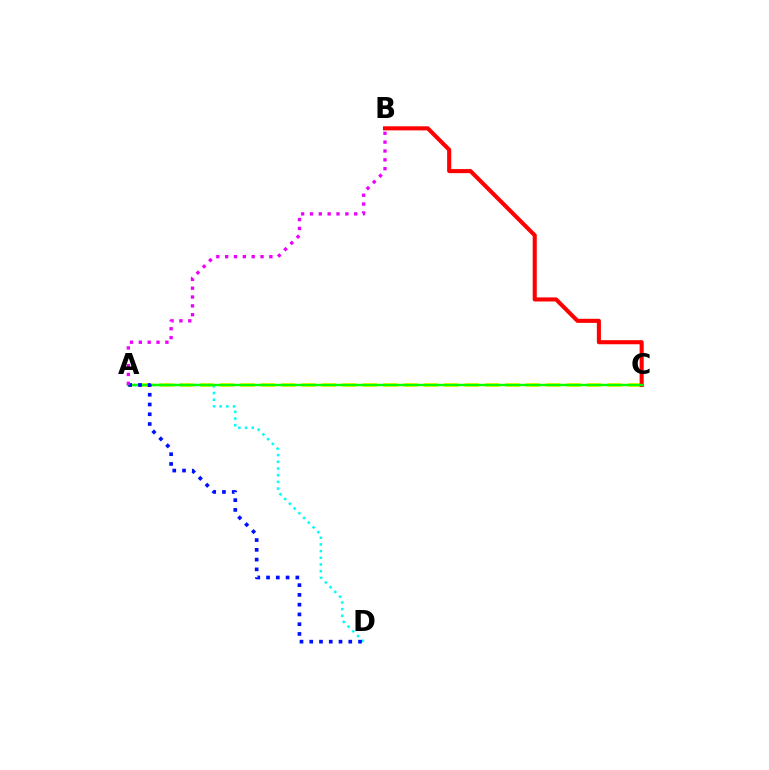{('A', 'C'): [{'color': '#fcf500', 'line_style': 'dashed', 'thickness': 2.77}, {'color': '#08ff00', 'line_style': 'solid', 'thickness': 1.74}], ('A', 'D'): [{'color': '#00fff6', 'line_style': 'dotted', 'thickness': 1.82}, {'color': '#0010ff', 'line_style': 'dotted', 'thickness': 2.65}], ('B', 'C'): [{'color': '#ff0000', 'line_style': 'solid', 'thickness': 2.93}], ('A', 'B'): [{'color': '#ee00ff', 'line_style': 'dotted', 'thickness': 2.4}]}